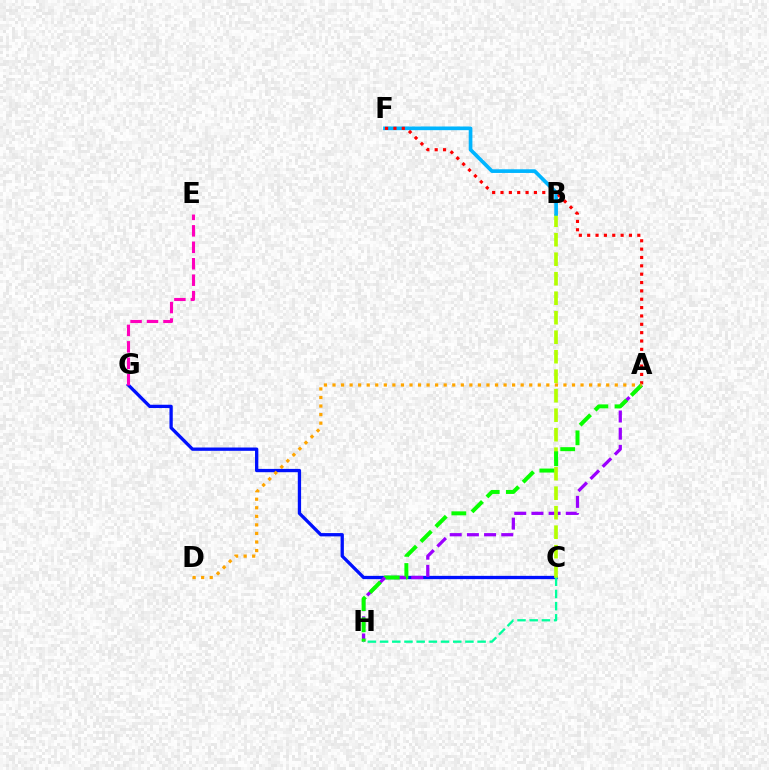{('C', 'G'): [{'color': '#0010ff', 'line_style': 'solid', 'thickness': 2.37}], ('E', 'G'): [{'color': '#ff00bd', 'line_style': 'dashed', 'thickness': 2.24}], ('A', 'H'): [{'color': '#9b00ff', 'line_style': 'dashed', 'thickness': 2.33}, {'color': '#08ff00', 'line_style': 'dashed', 'thickness': 2.87}], ('B', 'C'): [{'color': '#b3ff00', 'line_style': 'dashed', 'thickness': 2.65}], ('B', 'F'): [{'color': '#00b5ff', 'line_style': 'solid', 'thickness': 2.65}], ('A', 'F'): [{'color': '#ff0000', 'line_style': 'dotted', 'thickness': 2.27}], ('A', 'D'): [{'color': '#ffa500', 'line_style': 'dotted', 'thickness': 2.32}], ('C', 'H'): [{'color': '#00ff9d', 'line_style': 'dashed', 'thickness': 1.66}]}